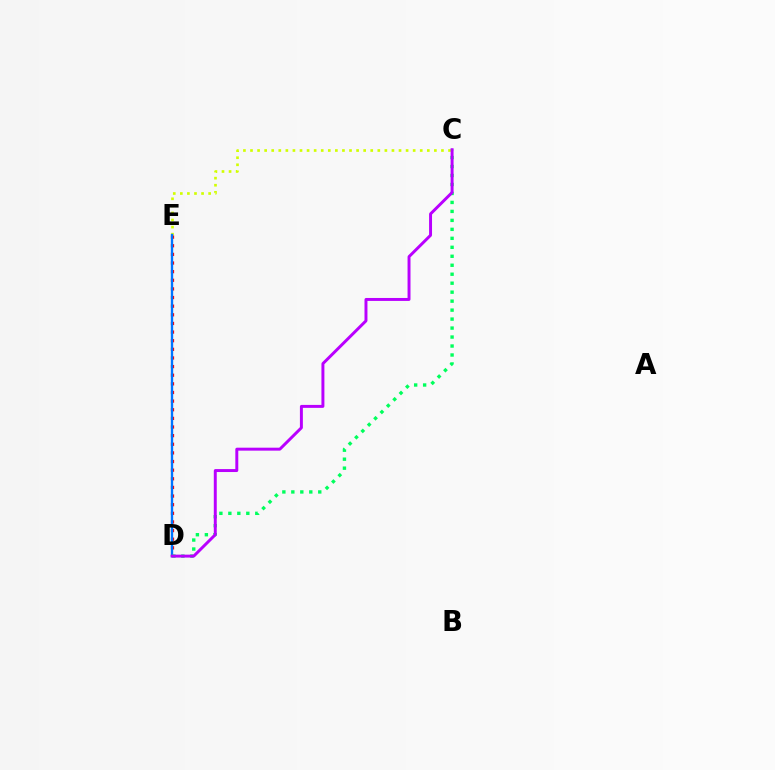{('C', 'E'): [{'color': '#d1ff00', 'line_style': 'dotted', 'thickness': 1.92}], ('D', 'E'): [{'color': '#ff0000', 'line_style': 'dotted', 'thickness': 2.34}, {'color': '#0074ff', 'line_style': 'solid', 'thickness': 1.69}], ('C', 'D'): [{'color': '#00ff5c', 'line_style': 'dotted', 'thickness': 2.44}, {'color': '#b900ff', 'line_style': 'solid', 'thickness': 2.13}]}